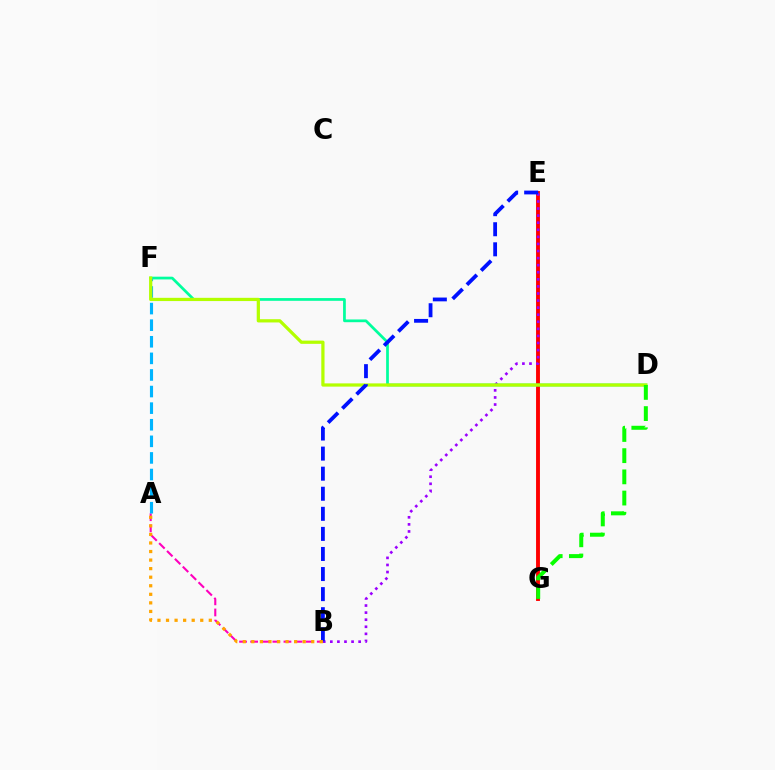{('E', 'G'): [{'color': '#ff0000', 'line_style': 'solid', 'thickness': 2.79}], ('A', 'B'): [{'color': '#ff00bd', 'line_style': 'dashed', 'thickness': 1.51}, {'color': '#ffa500', 'line_style': 'dotted', 'thickness': 2.33}], ('B', 'E'): [{'color': '#9b00ff', 'line_style': 'dotted', 'thickness': 1.92}, {'color': '#0010ff', 'line_style': 'dashed', 'thickness': 2.73}], ('D', 'F'): [{'color': '#00ff9d', 'line_style': 'solid', 'thickness': 1.97}, {'color': '#b3ff00', 'line_style': 'solid', 'thickness': 2.33}], ('A', 'F'): [{'color': '#00b5ff', 'line_style': 'dashed', 'thickness': 2.25}], ('D', 'G'): [{'color': '#08ff00', 'line_style': 'dashed', 'thickness': 2.88}]}